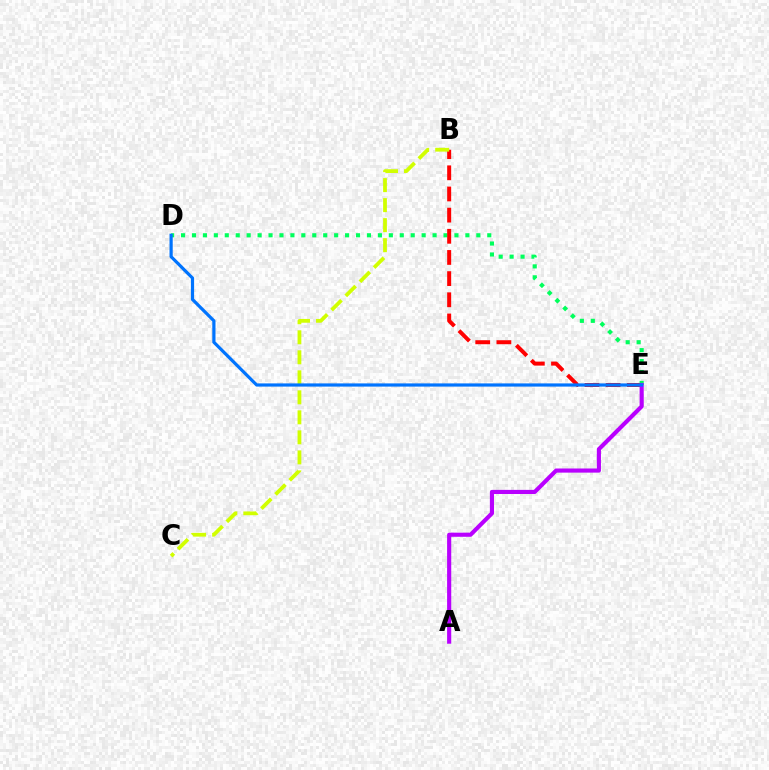{('D', 'E'): [{'color': '#00ff5c', 'line_style': 'dotted', 'thickness': 2.97}, {'color': '#0074ff', 'line_style': 'solid', 'thickness': 2.3}], ('B', 'E'): [{'color': '#ff0000', 'line_style': 'dashed', 'thickness': 2.87}], ('B', 'C'): [{'color': '#d1ff00', 'line_style': 'dashed', 'thickness': 2.72}], ('A', 'E'): [{'color': '#b900ff', 'line_style': 'solid', 'thickness': 2.97}]}